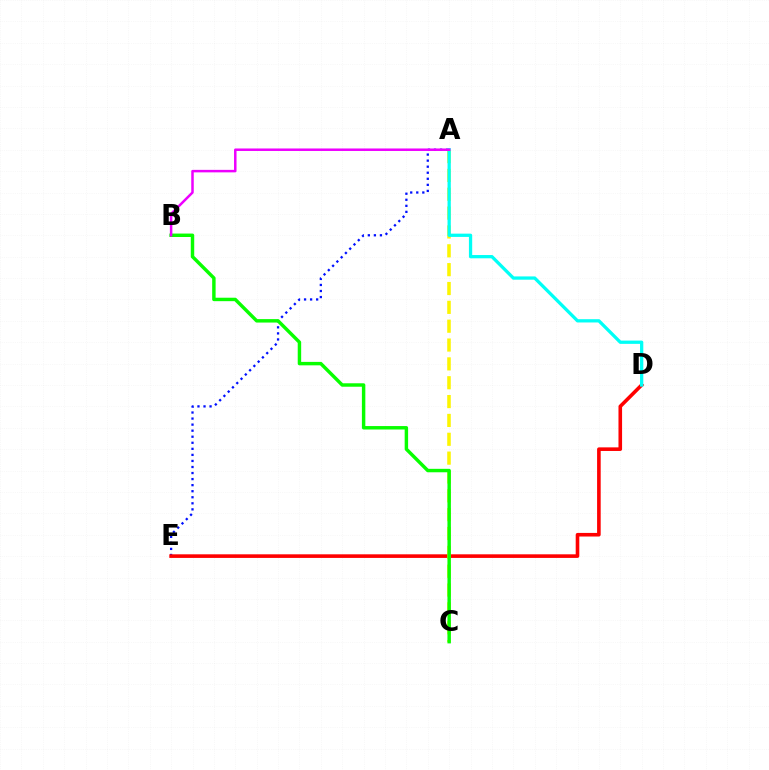{('A', 'E'): [{'color': '#0010ff', 'line_style': 'dotted', 'thickness': 1.64}], ('D', 'E'): [{'color': '#ff0000', 'line_style': 'solid', 'thickness': 2.59}], ('A', 'C'): [{'color': '#fcf500', 'line_style': 'dashed', 'thickness': 2.56}], ('A', 'D'): [{'color': '#00fff6', 'line_style': 'solid', 'thickness': 2.36}], ('B', 'C'): [{'color': '#08ff00', 'line_style': 'solid', 'thickness': 2.48}], ('A', 'B'): [{'color': '#ee00ff', 'line_style': 'solid', 'thickness': 1.8}]}